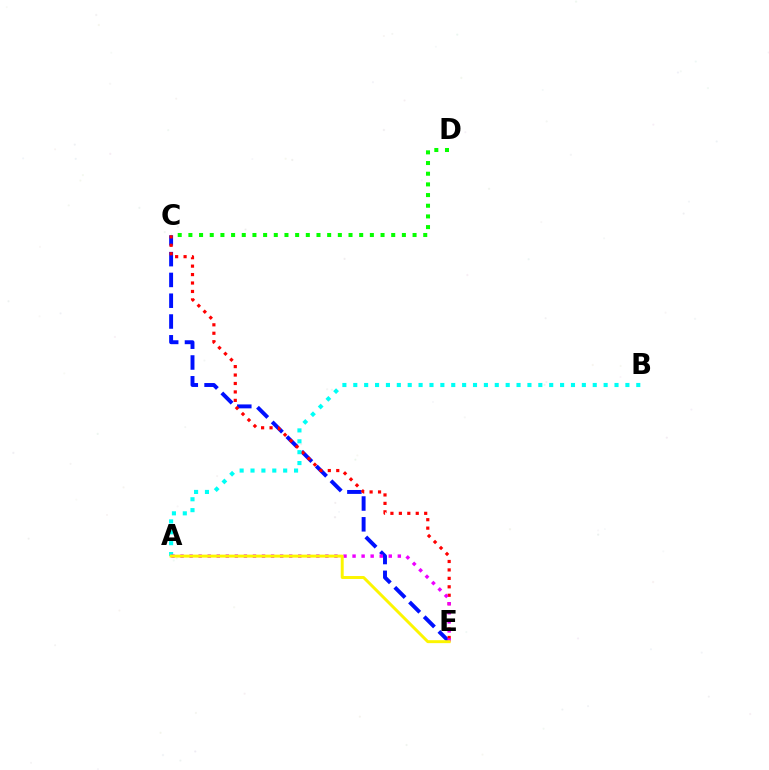{('C', 'E'): [{'color': '#0010ff', 'line_style': 'dashed', 'thickness': 2.82}, {'color': '#ff0000', 'line_style': 'dotted', 'thickness': 2.29}], ('A', 'B'): [{'color': '#00fff6', 'line_style': 'dotted', 'thickness': 2.96}], ('C', 'D'): [{'color': '#08ff00', 'line_style': 'dotted', 'thickness': 2.9}], ('A', 'E'): [{'color': '#ee00ff', 'line_style': 'dotted', 'thickness': 2.46}, {'color': '#fcf500', 'line_style': 'solid', 'thickness': 2.12}]}